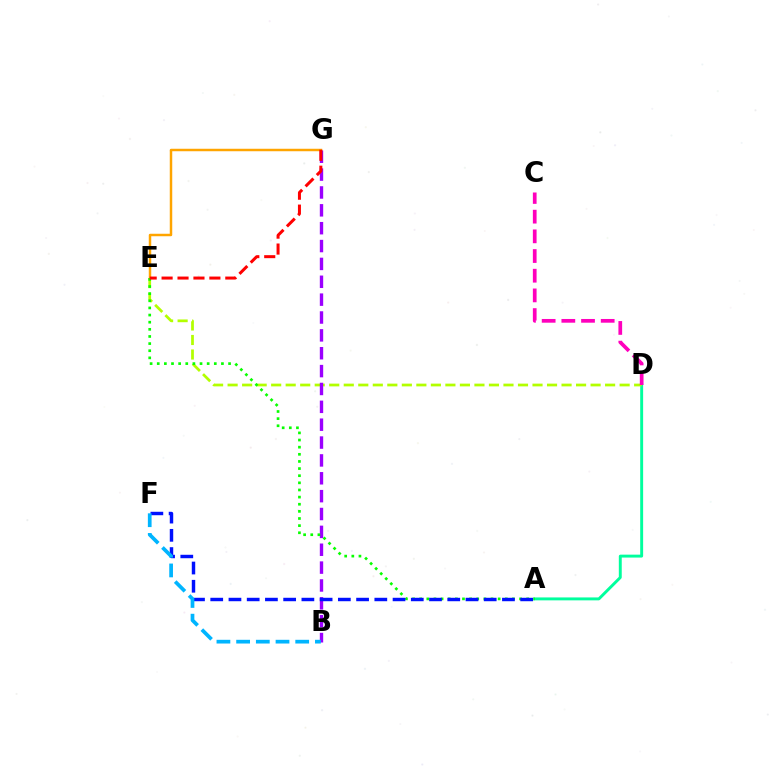{('A', 'D'): [{'color': '#00ff9d', 'line_style': 'solid', 'thickness': 2.1}], ('D', 'E'): [{'color': '#b3ff00', 'line_style': 'dashed', 'thickness': 1.97}], ('B', 'G'): [{'color': '#9b00ff', 'line_style': 'dashed', 'thickness': 2.43}], ('E', 'G'): [{'color': '#ffa500', 'line_style': 'solid', 'thickness': 1.78}, {'color': '#ff0000', 'line_style': 'dashed', 'thickness': 2.16}], ('A', 'E'): [{'color': '#08ff00', 'line_style': 'dotted', 'thickness': 1.94}], ('A', 'F'): [{'color': '#0010ff', 'line_style': 'dashed', 'thickness': 2.48}], ('C', 'D'): [{'color': '#ff00bd', 'line_style': 'dashed', 'thickness': 2.67}], ('B', 'F'): [{'color': '#00b5ff', 'line_style': 'dashed', 'thickness': 2.68}]}